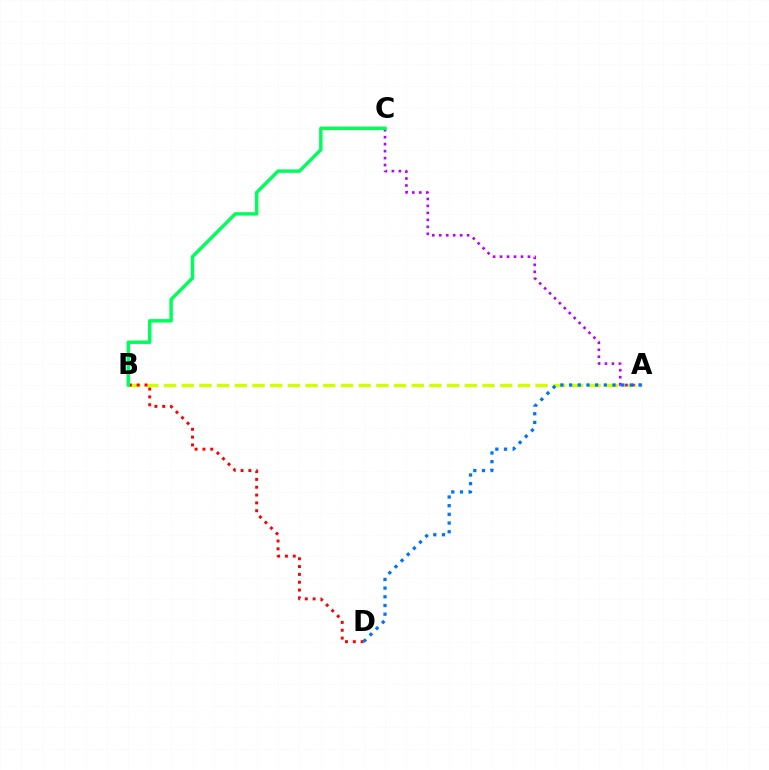{('A', 'B'): [{'color': '#d1ff00', 'line_style': 'dashed', 'thickness': 2.4}], ('A', 'C'): [{'color': '#b900ff', 'line_style': 'dotted', 'thickness': 1.89}], ('B', 'D'): [{'color': '#ff0000', 'line_style': 'dotted', 'thickness': 2.13}], ('B', 'C'): [{'color': '#00ff5c', 'line_style': 'solid', 'thickness': 2.49}], ('A', 'D'): [{'color': '#0074ff', 'line_style': 'dotted', 'thickness': 2.36}]}